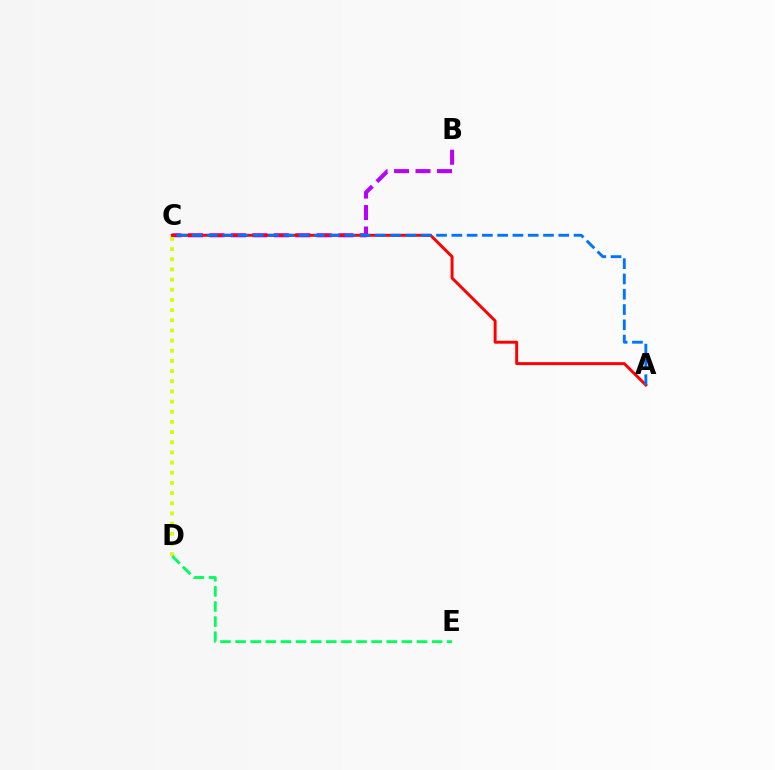{('B', 'C'): [{'color': '#b900ff', 'line_style': 'dashed', 'thickness': 2.92}], ('A', 'C'): [{'color': '#ff0000', 'line_style': 'solid', 'thickness': 2.11}, {'color': '#0074ff', 'line_style': 'dashed', 'thickness': 2.08}], ('C', 'D'): [{'color': '#d1ff00', 'line_style': 'dotted', 'thickness': 2.76}], ('D', 'E'): [{'color': '#00ff5c', 'line_style': 'dashed', 'thickness': 2.05}]}